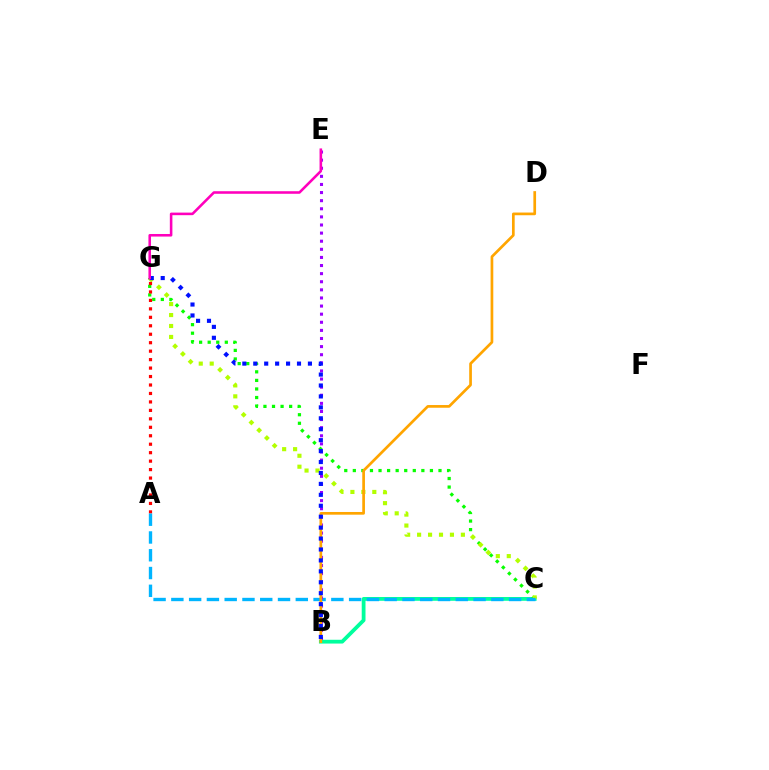{('B', 'C'): [{'color': '#00ff9d', 'line_style': 'solid', 'thickness': 2.72}], ('C', 'G'): [{'color': '#08ff00', 'line_style': 'dotted', 'thickness': 2.33}, {'color': '#b3ff00', 'line_style': 'dotted', 'thickness': 2.97}], ('A', 'G'): [{'color': '#ff0000', 'line_style': 'dotted', 'thickness': 2.3}], ('A', 'C'): [{'color': '#00b5ff', 'line_style': 'dashed', 'thickness': 2.41}], ('B', 'E'): [{'color': '#9b00ff', 'line_style': 'dotted', 'thickness': 2.2}], ('B', 'D'): [{'color': '#ffa500', 'line_style': 'solid', 'thickness': 1.94}], ('B', 'G'): [{'color': '#0010ff', 'line_style': 'dotted', 'thickness': 2.97}], ('E', 'G'): [{'color': '#ff00bd', 'line_style': 'solid', 'thickness': 1.85}]}